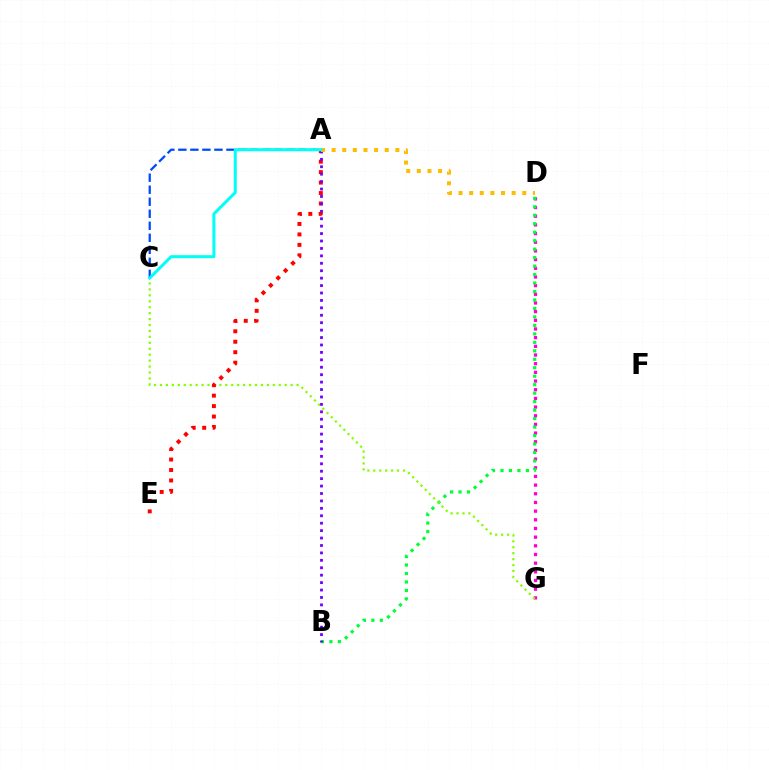{('D', 'G'): [{'color': '#ff00cf', 'line_style': 'dotted', 'thickness': 2.36}], ('B', 'D'): [{'color': '#00ff39', 'line_style': 'dotted', 'thickness': 2.3}], ('C', 'G'): [{'color': '#84ff00', 'line_style': 'dotted', 'thickness': 1.61}], ('A', 'E'): [{'color': '#ff0000', 'line_style': 'dotted', 'thickness': 2.84}], ('A', 'C'): [{'color': '#004bff', 'line_style': 'dashed', 'thickness': 1.63}, {'color': '#00fff6', 'line_style': 'solid', 'thickness': 2.18}], ('A', 'B'): [{'color': '#7200ff', 'line_style': 'dotted', 'thickness': 2.02}], ('A', 'D'): [{'color': '#ffbd00', 'line_style': 'dotted', 'thickness': 2.89}]}